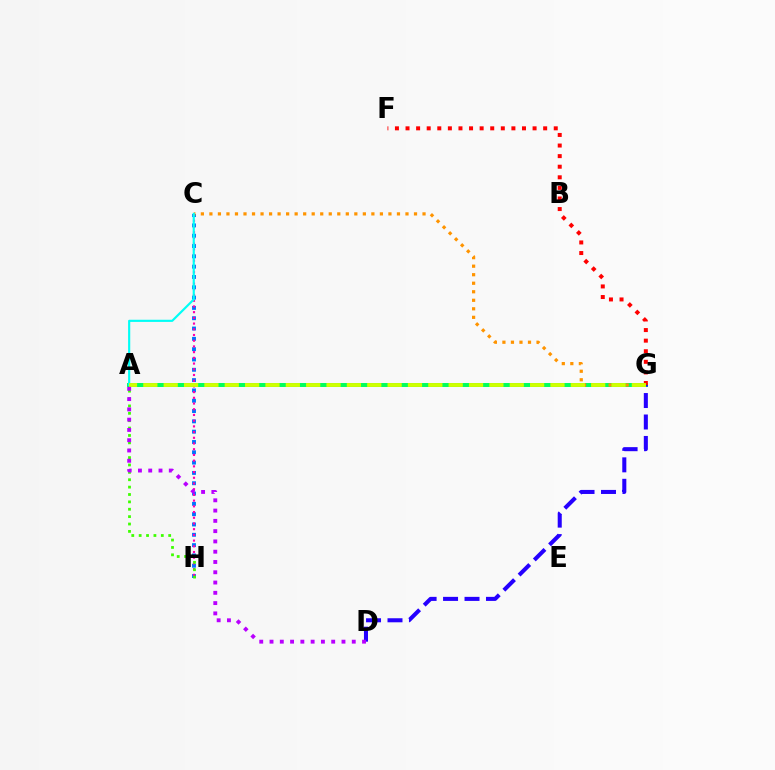{('C', 'H'): [{'color': '#0074ff', 'line_style': 'dotted', 'thickness': 2.8}, {'color': '#ff00ac', 'line_style': 'dotted', 'thickness': 1.55}], ('A', 'G'): [{'color': '#00ff5c', 'line_style': 'solid', 'thickness': 2.85}, {'color': '#d1ff00', 'line_style': 'dashed', 'thickness': 2.77}], ('C', 'G'): [{'color': '#ff9400', 'line_style': 'dotted', 'thickness': 2.32}], ('A', 'H'): [{'color': '#3dff00', 'line_style': 'dotted', 'thickness': 2.01}], ('F', 'G'): [{'color': '#ff0000', 'line_style': 'dotted', 'thickness': 2.88}], ('D', 'G'): [{'color': '#2500ff', 'line_style': 'dashed', 'thickness': 2.92}], ('A', 'C'): [{'color': '#00fff6', 'line_style': 'solid', 'thickness': 1.56}], ('A', 'D'): [{'color': '#b900ff', 'line_style': 'dotted', 'thickness': 2.79}]}